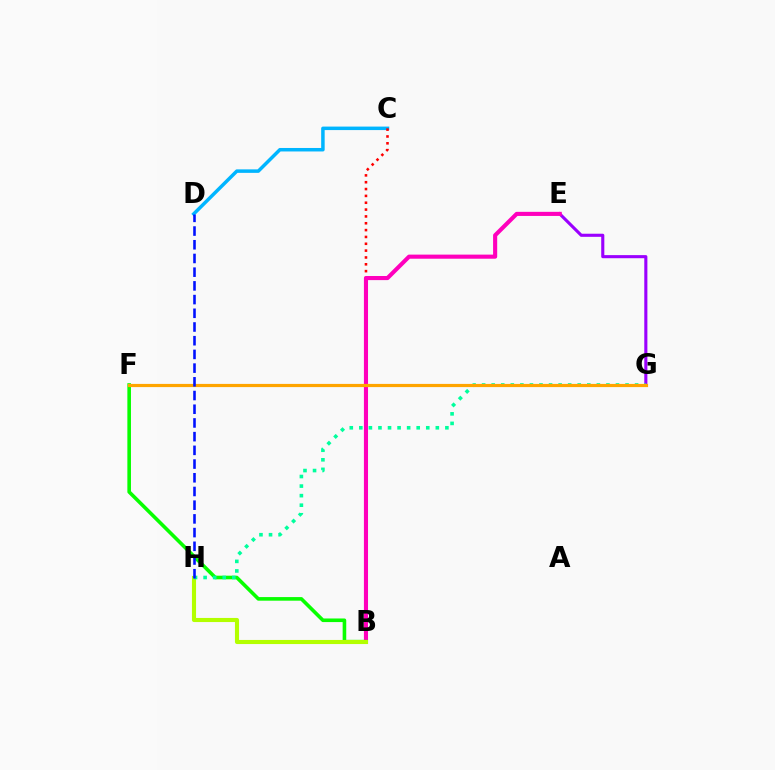{('C', 'D'): [{'color': '#00b5ff', 'line_style': 'solid', 'thickness': 2.51}], ('E', 'G'): [{'color': '#9b00ff', 'line_style': 'solid', 'thickness': 2.23}], ('B', 'C'): [{'color': '#ff0000', 'line_style': 'dotted', 'thickness': 1.86}], ('B', 'E'): [{'color': '#ff00bd', 'line_style': 'solid', 'thickness': 2.96}], ('B', 'F'): [{'color': '#08ff00', 'line_style': 'solid', 'thickness': 2.59}], ('B', 'H'): [{'color': '#b3ff00', 'line_style': 'solid', 'thickness': 2.96}], ('G', 'H'): [{'color': '#00ff9d', 'line_style': 'dotted', 'thickness': 2.6}], ('F', 'G'): [{'color': '#ffa500', 'line_style': 'solid', 'thickness': 2.3}], ('D', 'H'): [{'color': '#0010ff', 'line_style': 'dashed', 'thickness': 1.86}]}